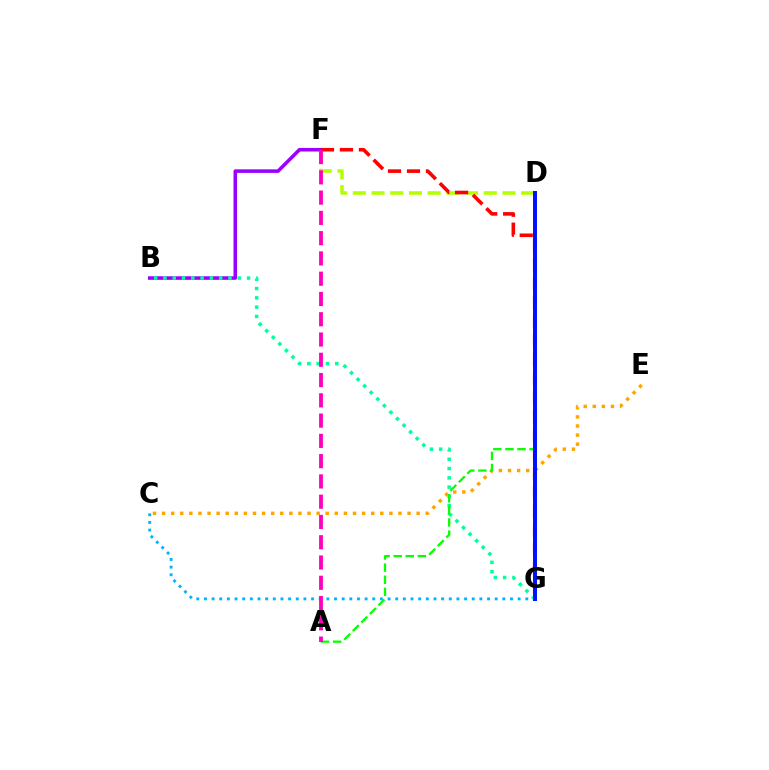{('B', 'F'): [{'color': '#9b00ff', 'line_style': 'solid', 'thickness': 2.56}], ('B', 'G'): [{'color': '#00ff9d', 'line_style': 'dotted', 'thickness': 2.52}], ('C', 'E'): [{'color': '#ffa500', 'line_style': 'dotted', 'thickness': 2.47}], ('D', 'F'): [{'color': '#b3ff00', 'line_style': 'dashed', 'thickness': 2.54}], ('F', 'G'): [{'color': '#ff0000', 'line_style': 'dashed', 'thickness': 2.58}], ('A', 'D'): [{'color': '#08ff00', 'line_style': 'dashed', 'thickness': 1.64}], ('C', 'G'): [{'color': '#00b5ff', 'line_style': 'dotted', 'thickness': 2.08}], ('A', 'F'): [{'color': '#ff00bd', 'line_style': 'dashed', 'thickness': 2.75}], ('D', 'G'): [{'color': '#0010ff', 'line_style': 'solid', 'thickness': 2.85}]}